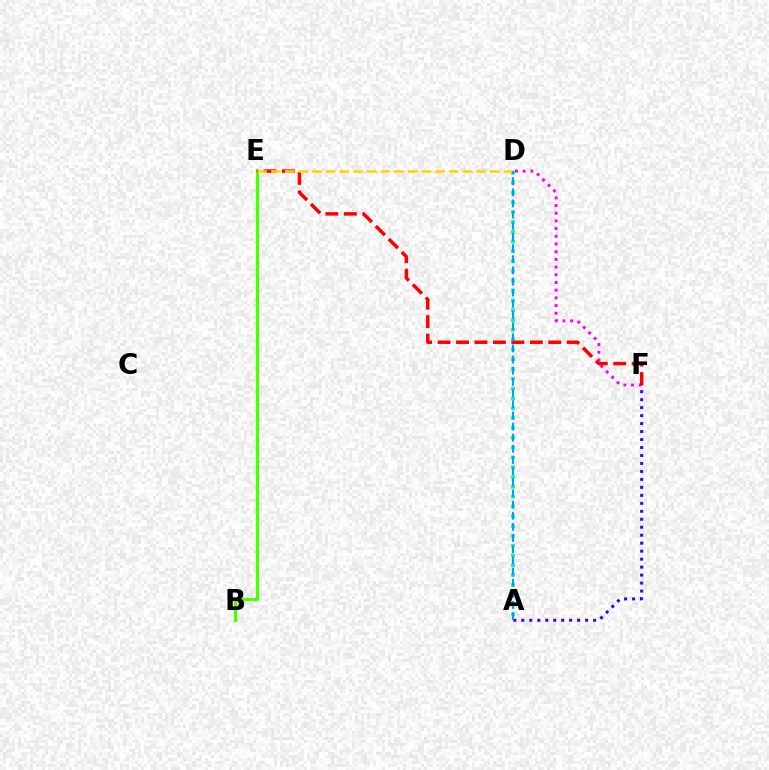{('D', 'F'): [{'color': '#ff00ed', 'line_style': 'dotted', 'thickness': 2.09}], ('B', 'E'): [{'color': '#4fff00', 'line_style': 'solid', 'thickness': 2.37}], ('A', 'D'): [{'color': '#00ff86', 'line_style': 'dotted', 'thickness': 2.67}, {'color': '#009eff', 'line_style': 'dashed', 'thickness': 1.52}], ('E', 'F'): [{'color': '#ff0000', 'line_style': 'dashed', 'thickness': 2.51}], ('D', 'E'): [{'color': '#ffd500', 'line_style': 'dashed', 'thickness': 1.86}], ('A', 'F'): [{'color': '#3700ff', 'line_style': 'dotted', 'thickness': 2.17}]}